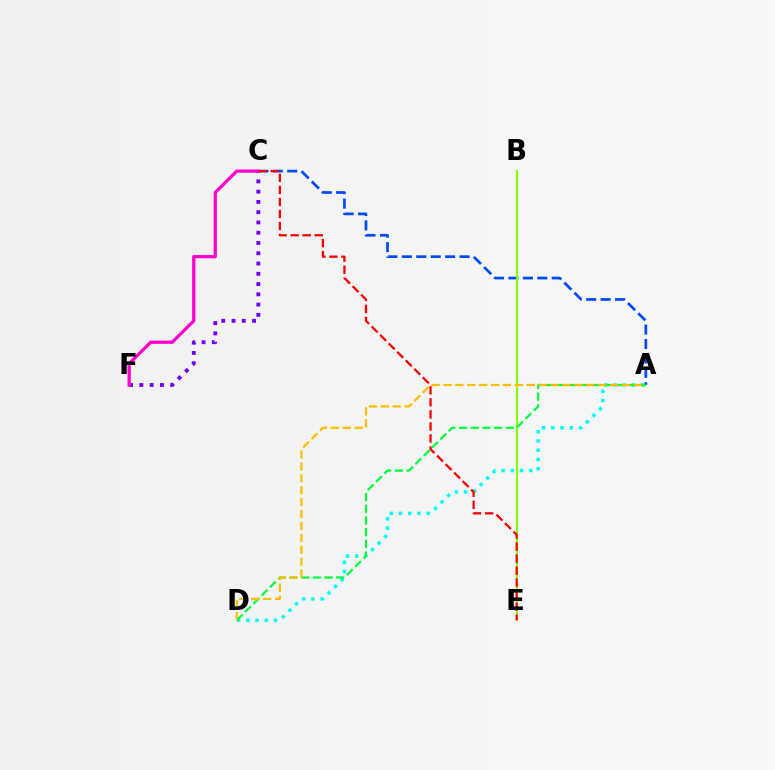{('A', 'C'): [{'color': '#004bff', 'line_style': 'dashed', 'thickness': 1.96}], ('C', 'F'): [{'color': '#7200ff', 'line_style': 'dotted', 'thickness': 2.79}, {'color': '#ff00cf', 'line_style': 'solid', 'thickness': 2.34}], ('A', 'D'): [{'color': '#00fff6', 'line_style': 'dotted', 'thickness': 2.51}, {'color': '#00ff39', 'line_style': 'dashed', 'thickness': 1.59}, {'color': '#ffbd00', 'line_style': 'dashed', 'thickness': 1.62}], ('B', 'E'): [{'color': '#84ff00', 'line_style': 'solid', 'thickness': 1.53}], ('C', 'E'): [{'color': '#ff0000', 'line_style': 'dashed', 'thickness': 1.63}]}